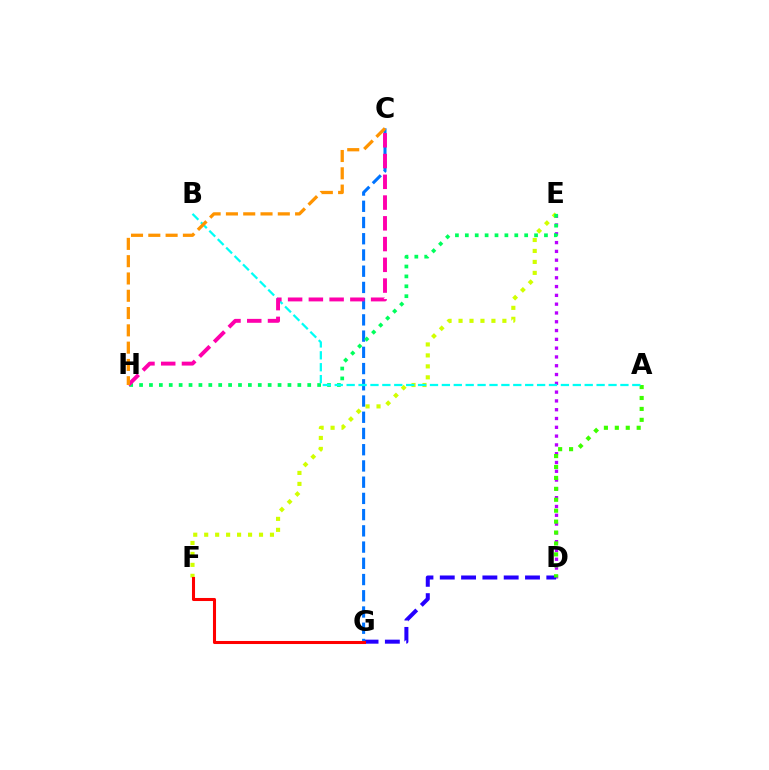{('D', 'E'): [{'color': '#b900ff', 'line_style': 'dotted', 'thickness': 2.39}], ('D', 'G'): [{'color': '#2500ff', 'line_style': 'dashed', 'thickness': 2.89}], ('E', 'F'): [{'color': '#d1ff00', 'line_style': 'dotted', 'thickness': 2.98}], ('A', 'D'): [{'color': '#3dff00', 'line_style': 'dotted', 'thickness': 2.97}], ('C', 'G'): [{'color': '#0074ff', 'line_style': 'dashed', 'thickness': 2.2}], ('F', 'G'): [{'color': '#ff0000', 'line_style': 'solid', 'thickness': 2.2}], ('E', 'H'): [{'color': '#00ff5c', 'line_style': 'dotted', 'thickness': 2.69}], ('A', 'B'): [{'color': '#00fff6', 'line_style': 'dashed', 'thickness': 1.62}], ('C', 'H'): [{'color': '#ff00ac', 'line_style': 'dashed', 'thickness': 2.82}, {'color': '#ff9400', 'line_style': 'dashed', 'thickness': 2.35}]}